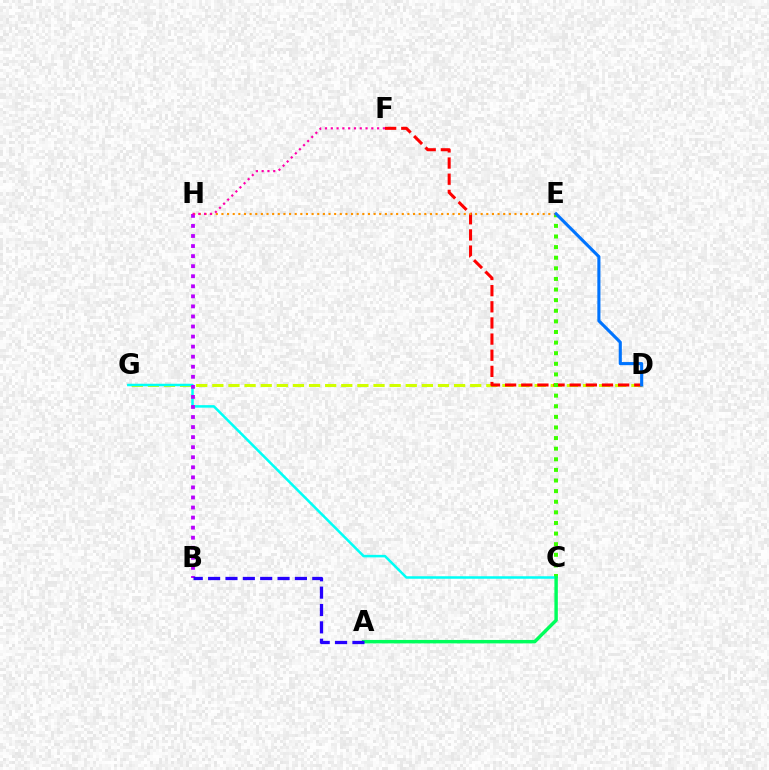{('D', 'G'): [{'color': '#d1ff00', 'line_style': 'dashed', 'thickness': 2.19}], ('D', 'F'): [{'color': '#ff0000', 'line_style': 'dashed', 'thickness': 2.19}], ('C', 'E'): [{'color': '#3dff00', 'line_style': 'dotted', 'thickness': 2.88}], ('C', 'G'): [{'color': '#00fff6', 'line_style': 'solid', 'thickness': 1.81}], ('A', 'C'): [{'color': '#00ff5c', 'line_style': 'solid', 'thickness': 2.48}], ('E', 'H'): [{'color': '#ff9400', 'line_style': 'dotted', 'thickness': 1.53}], ('D', 'E'): [{'color': '#0074ff', 'line_style': 'solid', 'thickness': 2.24}], ('B', 'H'): [{'color': '#b900ff', 'line_style': 'dotted', 'thickness': 2.73}], ('F', 'H'): [{'color': '#ff00ac', 'line_style': 'dotted', 'thickness': 1.57}], ('A', 'B'): [{'color': '#2500ff', 'line_style': 'dashed', 'thickness': 2.36}]}